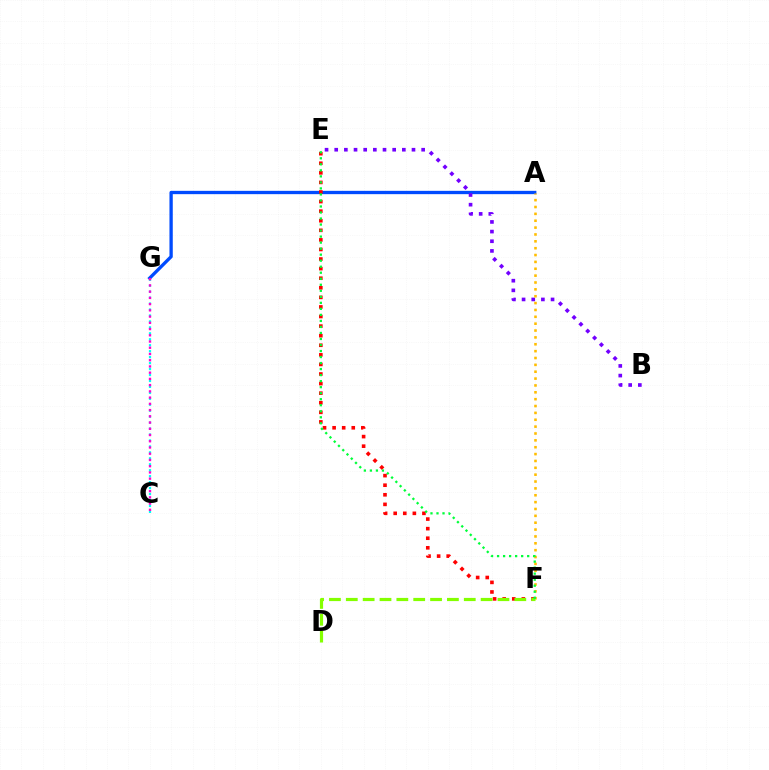{('A', 'G'): [{'color': '#004bff', 'line_style': 'solid', 'thickness': 2.39}], ('E', 'F'): [{'color': '#ff0000', 'line_style': 'dotted', 'thickness': 2.6}, {'color': '#00ff39', 'line_style': 'dotted', 'thickness': 1.64}], ('B', 'E'): [{'color': '#7200ff', 'line_style': 'dotted', 'thickness': 2.62}], ('A', 'F'): [{'color': '#ffbd00', 'line_style': 'dotted', 'thickness': 1.86}], ('D', 'F'): [{'color': '#84ff00', 'line_style': 'dashed', 'thickness': 2.29}], ('C', 'G'): [{'color': '#00fff6', 'line_style': 'dotted', 'thickness': 1.62}, {'color': '#ff00cf', 'line_style': 'dotted', 'thickness': 1.69}]}